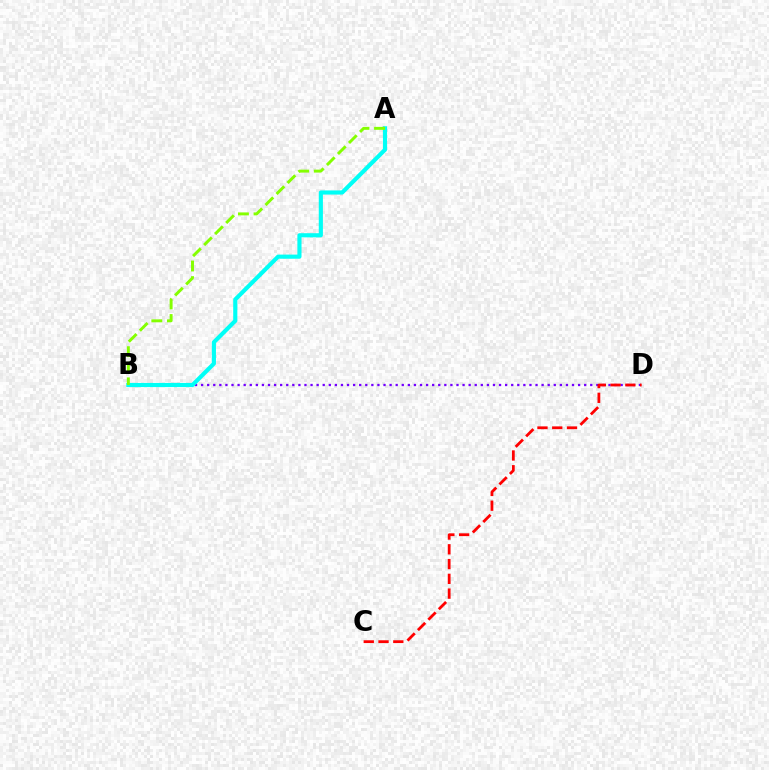{('B', 'D'): [{'color': '#7200ff', 'line_style': 'dotted', 'thickness': 1.65}], ('A', 'B'): [{'color': '#00fff6', 'line_style': 'solid', 'thickness': 2.98}, {'color': '#84ff00', 'line_style': 'dashed', 'thickness': 2.12}], ('C', 'D'): [{'color': '#ff0000', 'line_style': 'dashed', 'thickness': 2.01}]}